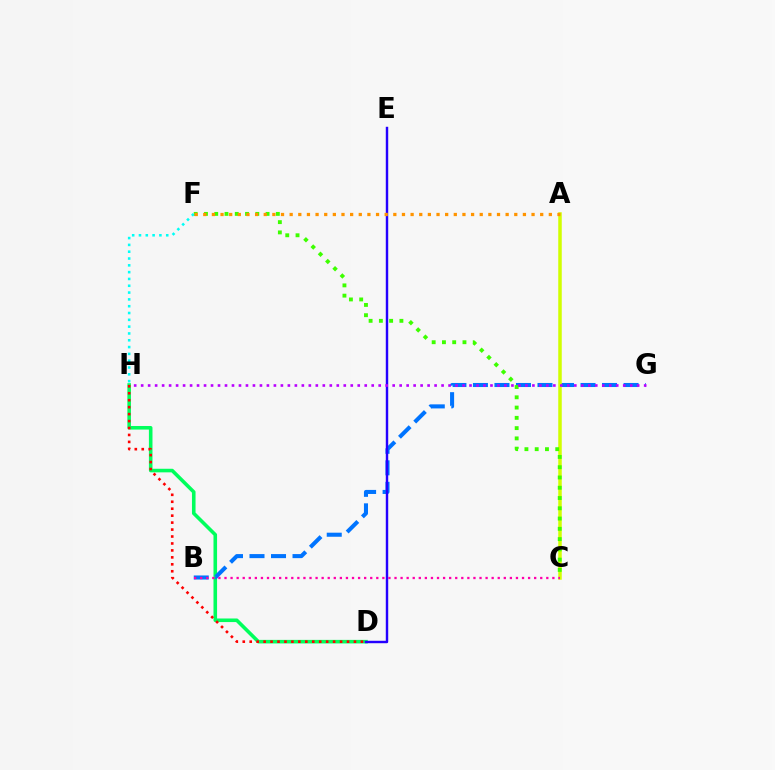{('D', 'H'): [{'color': '#00ff5c', 'line_style': 'solid', 'thickness': 2.58}, {'color': '#ff0000', 'line_style': 'dotted', 'thickness': 1.89}], ('B', 'G'): [{'color': '#0074ff', 'line_style': 'dashed', 'thickness': 2.92}], ('A', 'C'): [{'color': '#d1ff00', 'line_style': 'solid', 'thickness': 2.52}], ('C', 'F'): [{'color': '#3dff00', 'line_style': 'dotted', 'thickness': 2.79}], ('F', 'H'): [{'color': '#00fff6', 'line_style': 'dotted', 'thickness': 1.85}], ('D', 'E'): [{'color': '#2500ff', 'line_style': 'solid', 'thickness': 1.75}], ('A', 'F'): [{'color': '#ff9400', 'line_style': 'dotted', 'thickness': 2.35}], ('G', 'H'): [{'color': '#b900ff', 'line_style': 'dotted', 'thickness': 1.9}], ('B', 'C'): [{'color': '#ff00ac', 'line_style': 'dotted', 'thickness': 1.65}]}